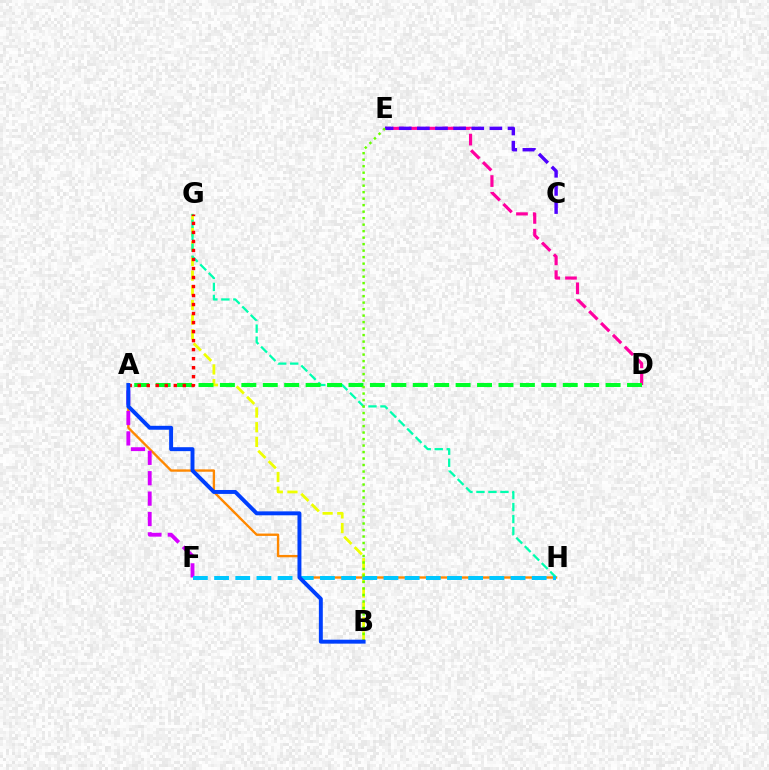{('A', 'H'): [{'color': '#ff8800', 'line_style': 'solid', 'thickness': 1.69}], ('D', 'E'): [{'color': '#ff00a0', 'line_style': 'dashed', 'thickness': 2.28}], ('A', 'F'): [{'color': '#d600ff', 'line_style': 'dashed', 'thickness': 2.77}], ('B', 'G'): [{'color': '#eeff00', 'line_style': 'dashed', 'thickness': 1.99}], ('C', 'E'): [{'color': '#4f00ff', 'line_style': 'dashed', 'thickness': 2.46}], ('G', 'H'): [{'color': '#00ffaf', 'line_style': 'dashed', 'thickness': 1.63}], ('F', 'H'): [{'color': '#00c7ff', 'line_style': 'dashed', 'thickness': 2.88}], ('A', 'D'): [{'color': '#00ff27', 'line_style': 'dashed', 'thickness': 2.91}], ('A', 'G'): [{'color': '#ff0000', 'line_style': 'dotted', 'thickness': 2.45}], ('B', 'E'): [{'color': '#66ff00', 'line_style': 'dotted', 'thickness': 1.77}], ('A', 'B'): [{'color': '#003fff', 'line_style': 'solid', 'thickness': 2.84}]}